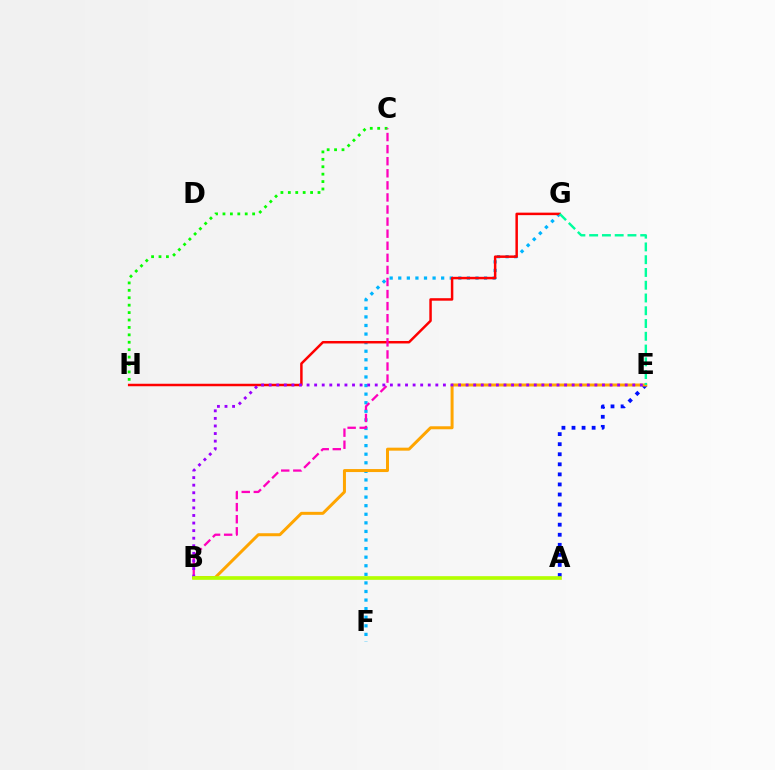{('F', 'G'): [{'color': '#00b5ff', 'line_style': 'dotted', 'thickness': 2.33}], ('G', 'H'): [{'color': '#ff0000', 'line_style': 'solid', 'thickness': 1.79}], ('C', 'H'): [{'color': '#08ff00', 'line_style': 'dotted', 'thickness': 2.02}], ('A', 'E'): [{'color': '#0010ff', 'line_style': 'dotted', 'thickness': 2.73}], ('B', 'E'): [{'color': '#ffa500', 'line_style': 'solid', 'thickness': 2.15}, {'color': '#9b00ff', 'line_style': 'dotted', 'thickness': 2.06}], ('B', 'C'): [{'color': '#ff00bd', 'line_style': 'dashed', 'thickness': 1.64}], ('A', 'B'): [{'color': '#b3ff00', 'line_style': 'solid', 'thickness': 2.65}], ('E', 'G'): [{'color': '#00ff9d', 'line_style': 'dashed', 'thickness': 1.73}]}